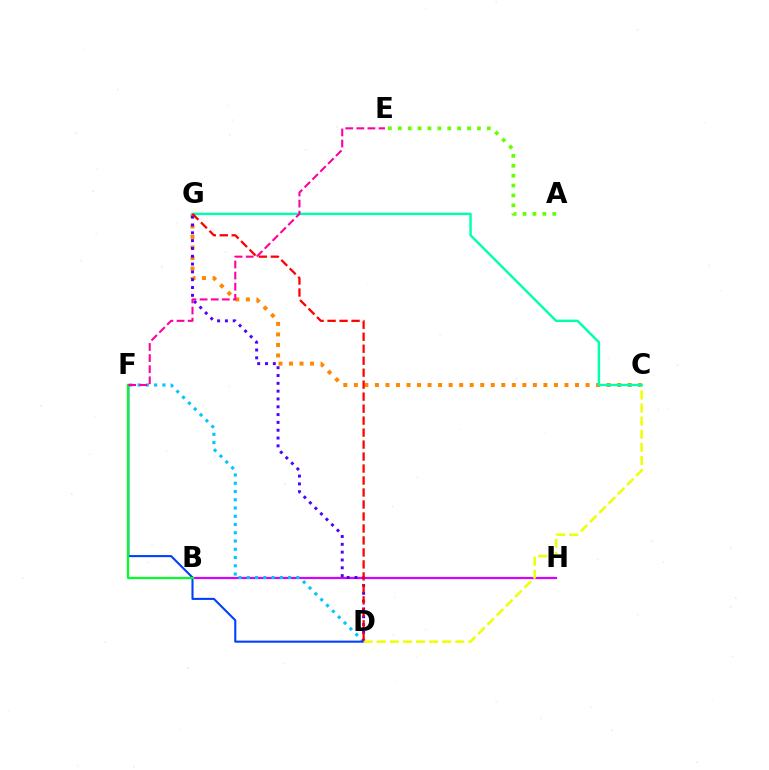{('B', 'H'): [{'color': '#d600ff', 'line_style': 'solid', 'thickness': 1.58}], ('D', 'F'): [{'color': '#00c7ff', 'line_style': 'dotted', 'thickness': 2.24}, {'color': '#003fff', 'line_style': 'solid', 'thickness': 1.5}], ('C', 'G'): [{'color': '#ff8800', 'line_style': 'dotted', 'thickness': 2.86}, {'color': '#00ffaf', 'line_style': 'solid', 'thickness': 1.75}], ('D', 'G'): [{'color': '#4f00ff', 'line_style': 'dotted', 'thickness': 2.12}, {'color': '#ff0000', 'line_style': 'dashed', 'thickness': 1.63}], ('A', 'E'): [{'color': '#66ff00', 'line_style': 'dotted', 'thickness': 2.69}], ('C', 'D'): [{'color': '#eeff00', 'line_style': 'dashed', 'thickness': 1.78}], ('B', 'F'): [{'color': '#00ff27', 'line_style': 'solid', 'thickness': 1.6}], ('E', 'F'): [{'color': '#ff00a0', 'line_style': 'dashed', 'thickness': 1.51}]}